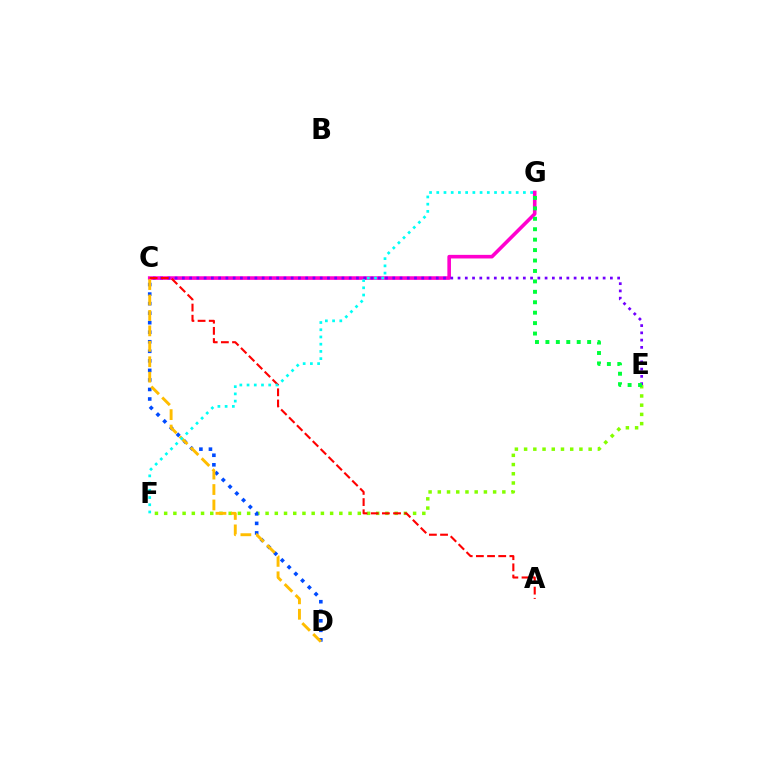{('C', 'G'): [{'color': '#ff00cf', 'line_style': 'solid', 'thickness': 2.6}], ('C', 'E'): [{'color': '#7200ff', 'line_style': 'dotted', 'thickness': 1.97}], ('E', 'F'): [{'color': '#84ff00', 'line_style': 'dotted', 'thickness': 2.5}], ('C', 'D'): [{'color': '#004bff', 'line_style': 'dotted', 'thickness': 2.59}, {'color': '#ffbd00', 'line_style': 'dashed', 'thickness': 2.1}], ('E', 'G'): [{'color': '#00ff39', 'line_style': 'dotted', 'thickness': 2.83}], ('A', 'C'): [{'color': '#ff0000', 'line_style': 'dashed', 'thickness': 1.52}], ('F', 'G'): [{'color': '#00fff6', 'line_style': 'dotted', 'thickness': 1.96}]}